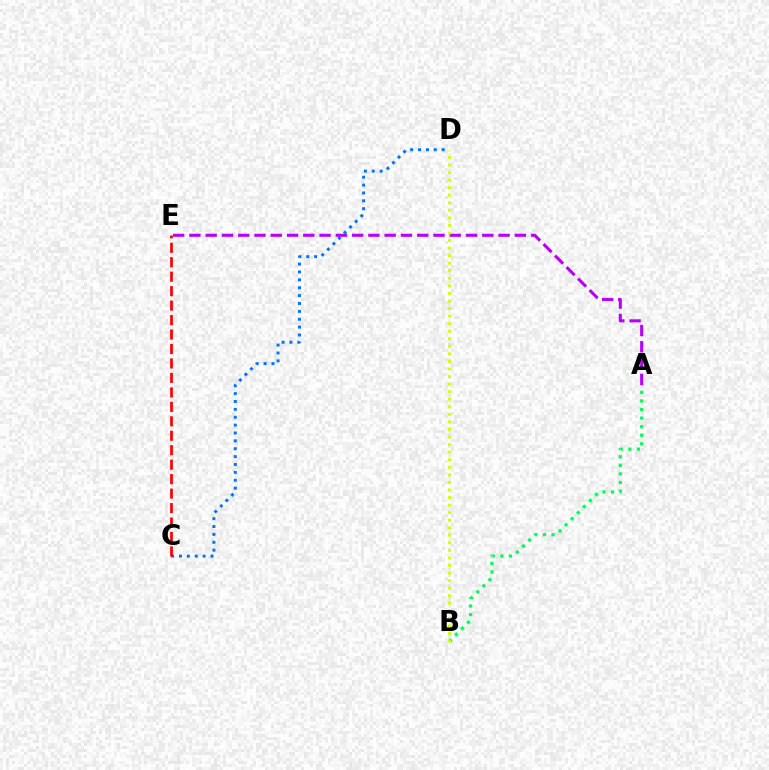{('A', 'B'): [{'color': '#00ff5c', 'line_style': 'dotted', 'thickness': 2.33}], ('A', 'E'): [{'color': '#b900ff', 'line_style': 'dashed', 'thickness': 2.21}], ('C', 'D'): [{'color': '#0074ff', 'line_style': 'dotted', 'thickness': 2.14}], ('B', 'D'): [{'color': '#d1ff00', 'line_style': 'dotted', 'thickness': 2.05}], ('C', 'E'): [{'color': '#ff0000', 'line_style': 'dashed', 'thickness': 1.96}]}